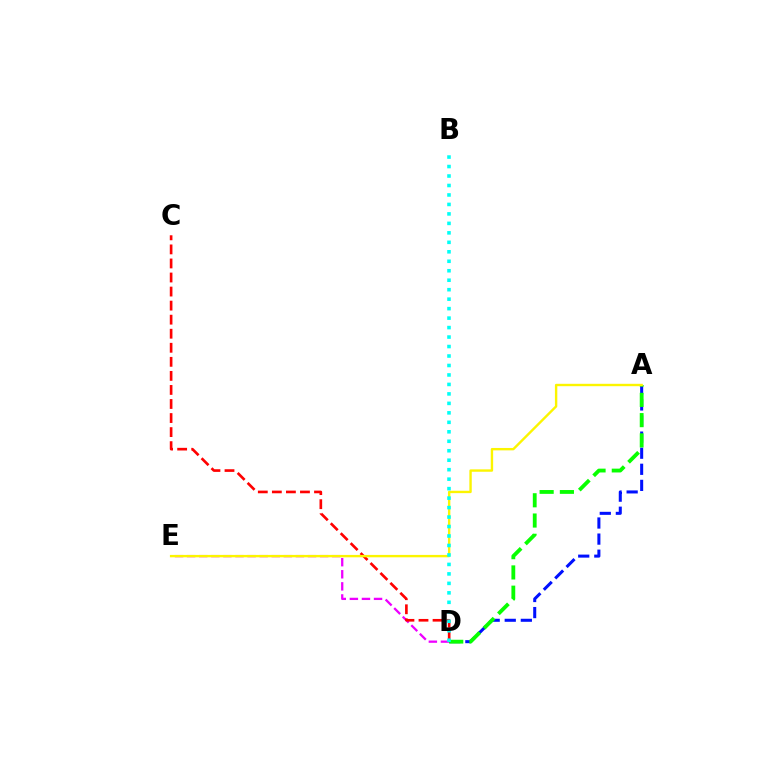{('D', 'E'): [{'color': '#ee00ff', 'line_style': 'dashed', 'thickness': 1.64}], ('A', 'D'): [{'color': '#0010ff', 'line_style': 'dashed', 'thickness': 2.18}, {'color': '#08ff00', 'line_style': 'dashed', 'thickness': 2.75}], ('C', 'D'): [{'color': '#ff0000', 'line_style': 'dashed', 'thickness': 1.91}], ('A', 'E'): [{'color': '#fcf500', 'line_style': 'solid', 'thickness': 1.72}], ('B', 'D'): [{'color': '#00fff6', 'line_style': 'dotted', 'thickness': 2.57}]}